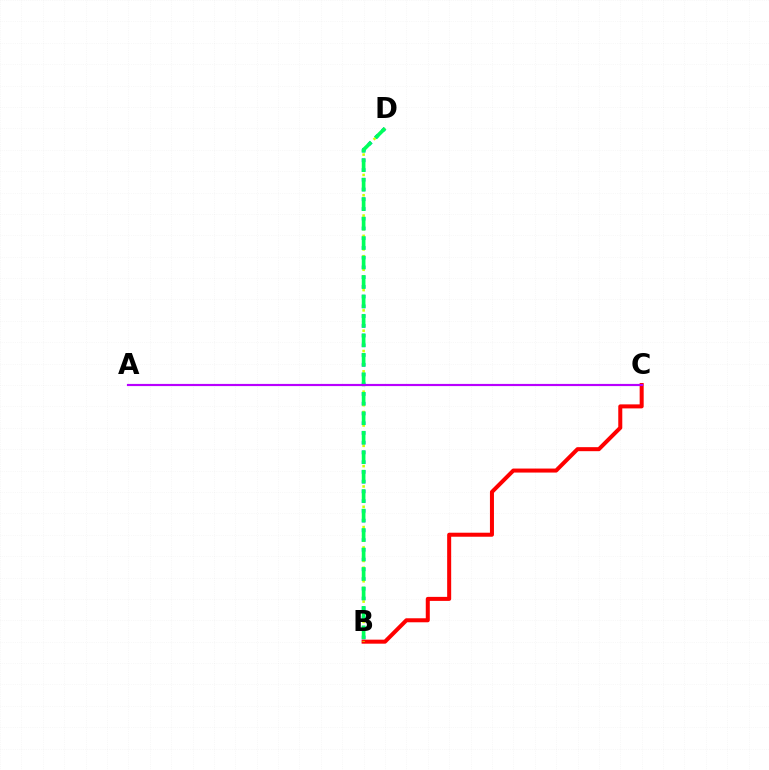{('B', 'D'): [{'color': '#0074ff', 'line_style': 'dotted', 'thickness': 2.65}, {'color': '#d1ff00', 'line_style': 'dotted', 'thickness': 1.84}, {'color': '#00ff5c', 'line_style': 'dashed', 'thickness': 2.64}], ('B', 'C'): [{'color': '#ff0000', 'line_style': 'solid', 'thickness': 2.89}], ('A', 'C'): [{'color': '#b900ff', 'line_style': 'solid', 'thickness': 1.56}]}